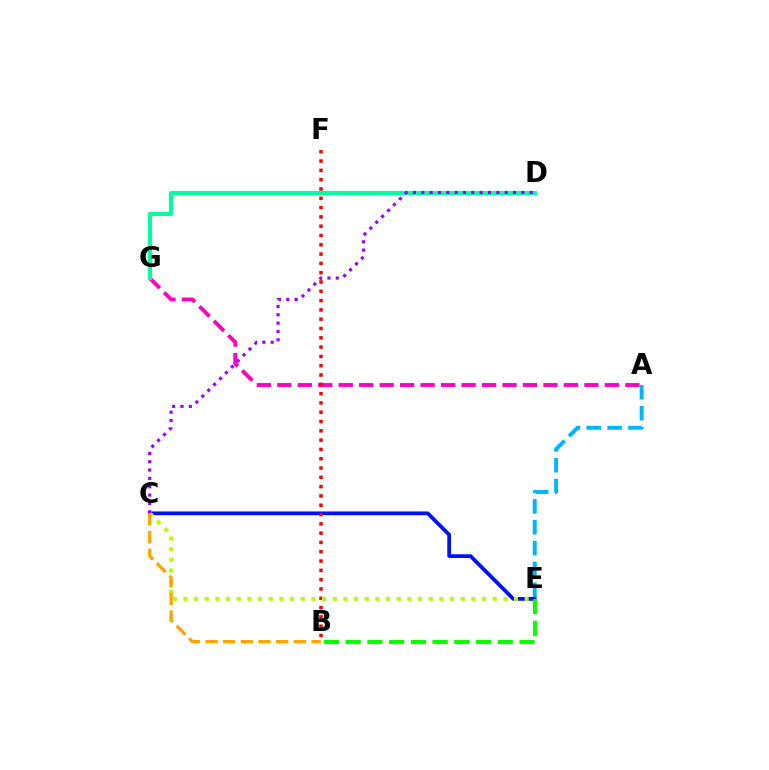{('A', 'G'): [{'color': '#ff00bd', 'line_style': 'dashed', 'thickness': 2.78}], ('D', 'G'): [{'color': '#00ff9d', 'line_style': 'solid', 'thickness': 2.95}], ('C', 'E'): [{'color': '#0010ff', 'line_style': 'solid', 'thickness': 2.7}, {'color': '#b3ff00', 'line_style': 'dotted', 'thickness': 2.9}], ('B', 'F'): [{'color': '#ff0000', 'line_style': 'dotted', 'thickness': 2.53}], ('B', 'E'): [{'color': '#08ff00', 'line_style': 'dashed', 'thickness': 2.95}], ('C', 'D'): [{'color': '#9b00ff', 'line_style': 'dotted', 'thickness': 2.27}], ('A', 'E'): [{'color': '#00b5ff', 'line_style': 'dashed', 'thickness': 2.83}], ('B', 'C'): [{'color': '#ffa500', 'line_style': 'dashed', 'thickness': 2.4}]}